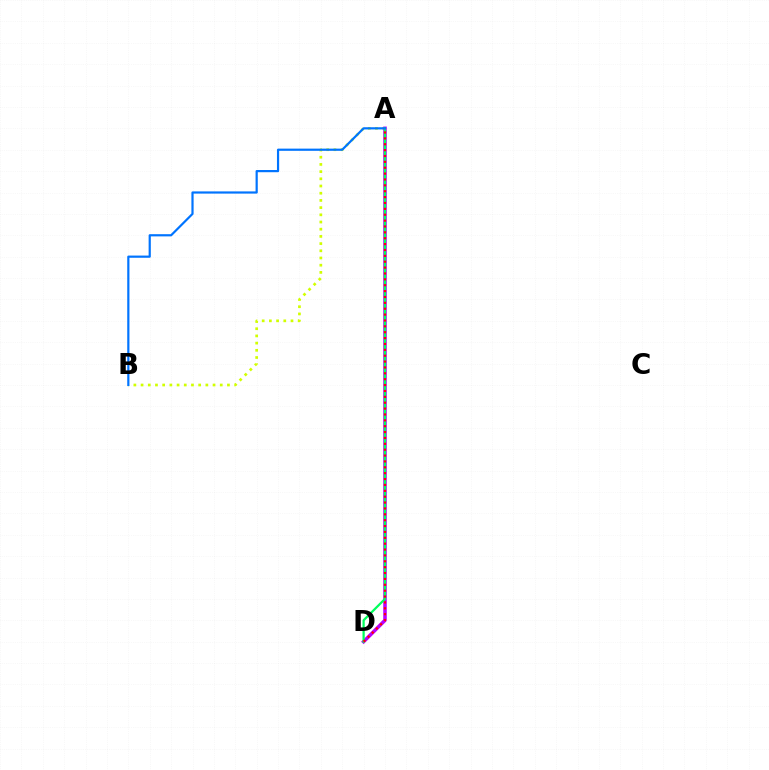{('A', 'B'): [{'color': '#d1ff00', 'line_style': 'dotted', 'thickness': 1.96}, {'color': '#0074ff', 'line_style': 'solid', 'thickness': 1.58}], ('A', 'D'): [{'color': '#b900ff', 'line_style': 'solid', 'thickness': 2.55}, {'color': '#00ff5c', 'line_style': 'solid', 'thickness': 1.61}, {'color': '#ff0000', 'line_style': 'dotted', 'thickness': 1.6}]}